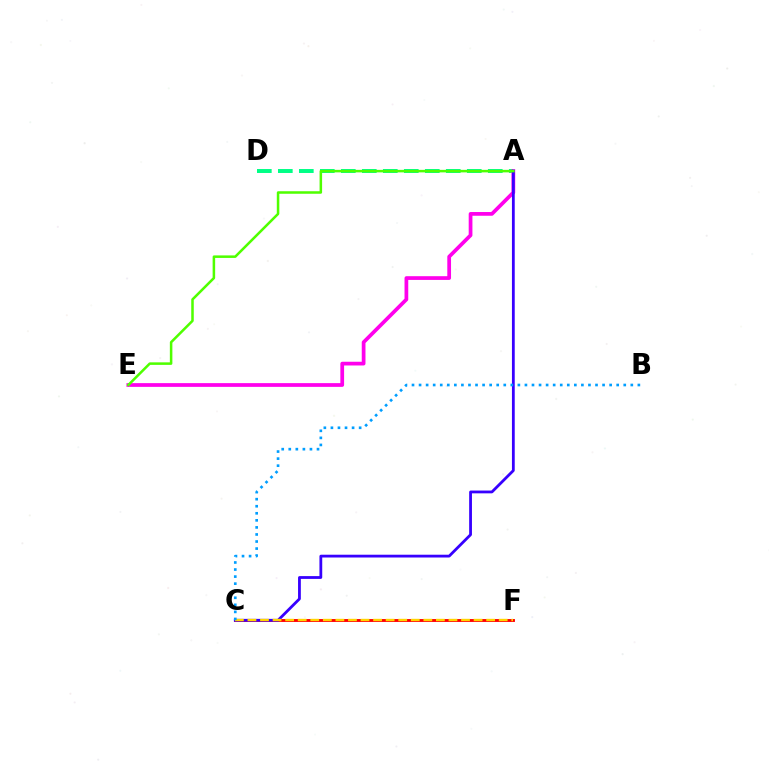{('A', 'D'): [{'color': '#00ff86', 'line_style': 'dashed', 'thickness': 2.85}], ('C', 'F'): [{'color': '#ff0000', 'line_style': 'solid', 'thickness': 2.07}, {'color': '#ffd500', 'line_style': 'dashed', 'thickness': 1.71}], ('A', 'E'): [{'color': '#ff00ed', 'line_style': 'solid', 'thickness': 2.69}, {'color': '#4fff00', 'line_style': 'solid', 'thickness': 1.82}], ('A', 'C'): [{'color': '#3700ff', 'line_style': 'solid', 'thickness': 2.01}], ('B', 'C'): [{'color': '#009eff', 'line_style': 'dotted', 'thickness': 1.92}]}